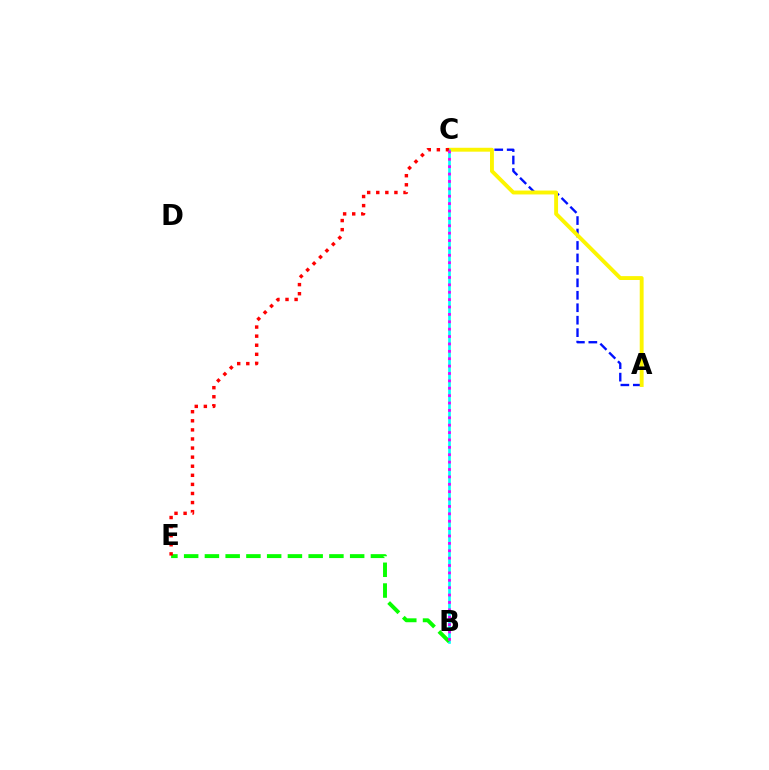{('A', 'C'): [{'color': '#0010ff', 'line_style': 'dashed', 'thickness': 1.69}, {'color': '#fcf500', 'line_style': 'solid', 'thickness': 2.8}], ('B', 'C'): [{'color': '#00fff6', 'line_style': 'solid', 'thickness': 1.91}, {'color': '#ee00ff', 'line_style': 'dotted', 'thickness': 2.01}], ('B', 'E'): [{'color': '#08ff00', 'line_style': 'dashed', 'thickness': 2.82}], ('C', 'E'): [{'color': '#ff0000', 'line_style': 'dotted', 'thickness': 2.47}]}